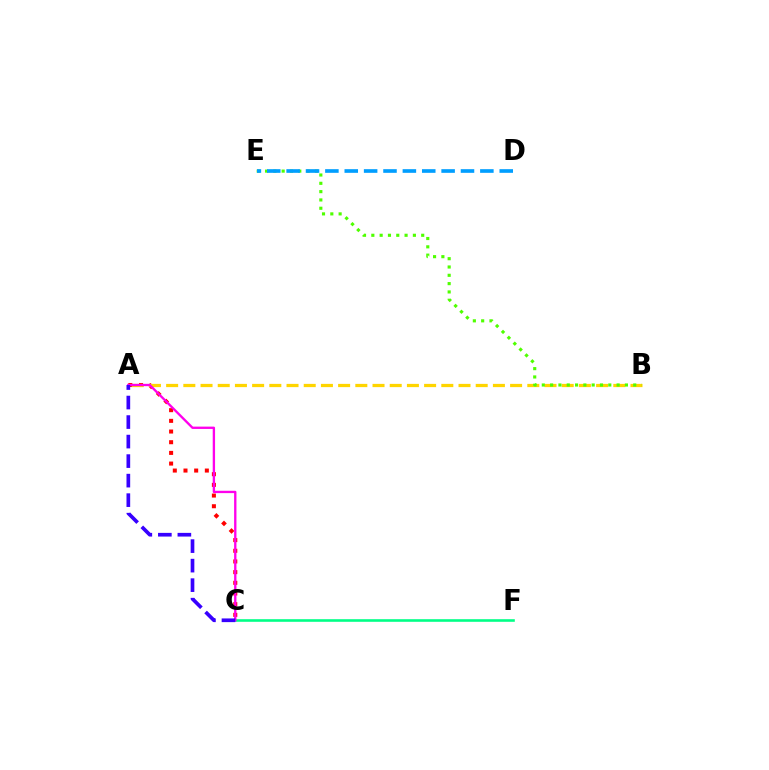{('A', 'C'): [{'color': '#ff0000', 'line_style': 'dotted', 'thickness': 2.9}, {'color': '#ff00ed', 'line_style': 'solid', 'thickness': 1.68}, {'color': '#3700ff', 'line_style': 'dashed', 'thickness': 2.65}], ('A', 'B'): [{'color': '#ffd500', 'line_style': 'dashed', 'thickness': 2.34}], ('C', 'F'): [{'color': '#00ff86', 'line_style': 'solid', 'thickness': 1.88}], ('B', 'E'): [{'color': '#4fff00', 'line_style': 'dotted', 'thickness': 2.26}], ('D', 'E'): [{'color': '#009eff', 'line_style': 'dashed', 'thickness': 2.63}]}